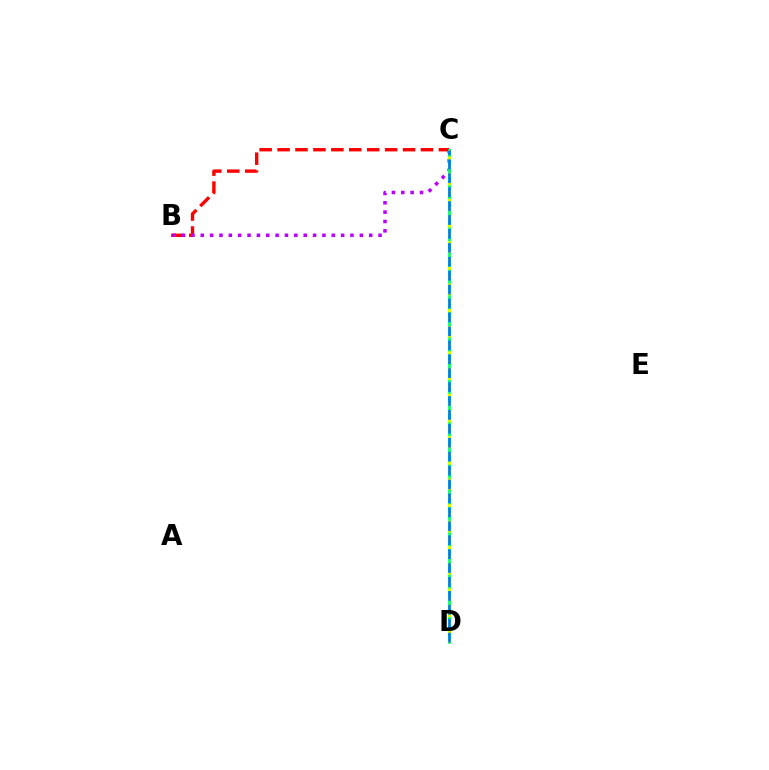{('B', 'C'): [{'color': '#ff0000', 'line_style': 'dashed', 'thickness': 2.43}, {'color': '#b900ff', 'line_style': 'dotted', 'thickness': 2.54}], ('C', 'D'): [{'color': '#00ff5c', 'line_style': 'solid', 'thickness': 1.96}, {'color': '#d1ff00', 'line_style': 'dotted', 'thickness': 2.3}, {'color': '#0074ff', 'line_style': 'dashed', 'thickness': 1.89}]}